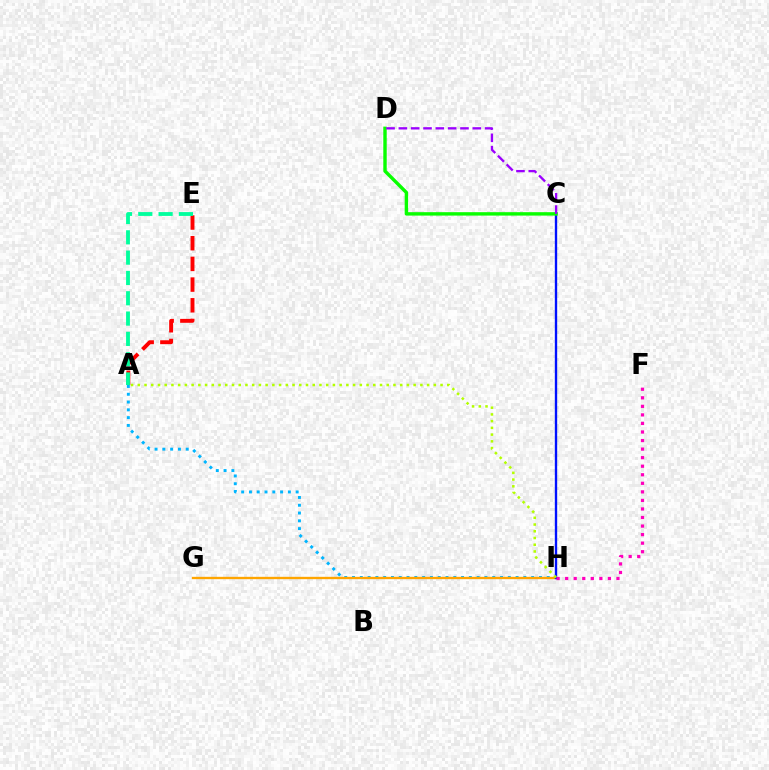{('A', 'H'): [{'color': '#00b5ff', 'line_style': 'dotted', 'thickness': 2.12}, {'color': '#b3ff00', 'line_style': 'dotted', 'thickness': 1.83}], ('G', 'H'): [{'color': '#ffa500', 'line_style': 'solid', 'thickness': 1.69}], ('C', 'H'): [{'color': '#0010ff', 'line_style': 'solid', 'thickness': 1.7}], ('A', 'E'): [{'color': '#ff0000', 'line_style': 'dashed', 'thickness': 2.81}, {'color': '#00ff9d', 'line_style': 'dashed', 'thickness': 2.76}], ('F', 'H'): [{'color': '#ff00bd', 'line_style': 'dotted', 'thickness': 2.32}], ('C', 'D'): [{'color': '#08ff00', 'line_style': 'solid', 'thickness': 2.46}, {'color': '#9b00ff', 'line_style': 'dashed', 'thickness': 1.67}]}